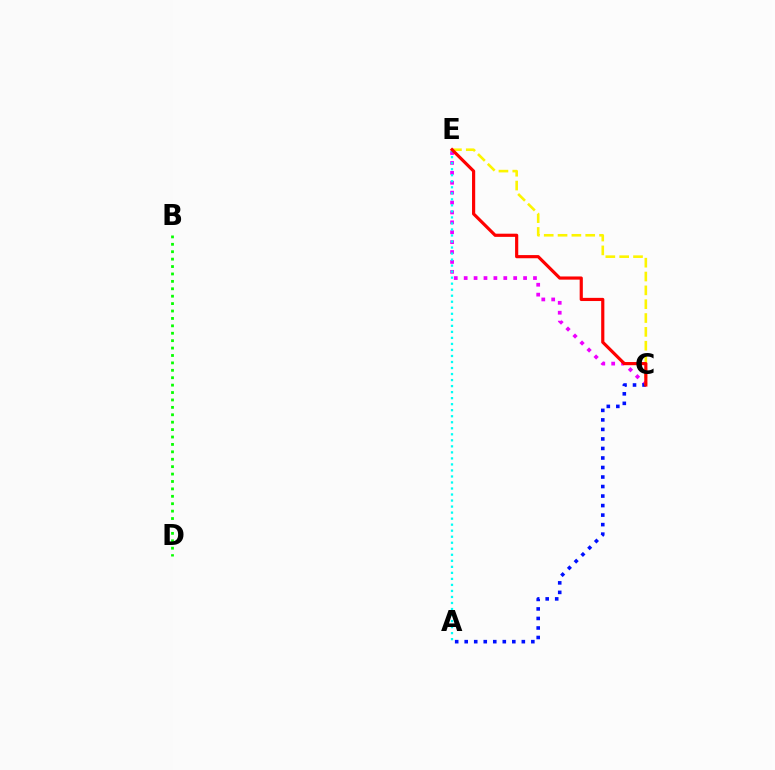{('C', 'E'): [{'color': '#ee00ff', 'line_style': 'dotted', 'thickness': 2.69}, {'color': '#fcf500', 'line_style': 'dashed', 'thickness': 1.88}, {'color': '#ff0000', 'line_style': 'solid', 'thickness': 2.28}], ('A', 'E'): [{'color': '#00fff6', 'line_style': 'dotted', 'thickness': 1.64}], ('A', 'C'): [{'color': '#0010ff', 'line_style': 'dotted', 'thickness': 2.59}], ('B', 'D'): [{'color': '#08ff00', 'line_style': 'dotted', 'thickness': 2.01}]}